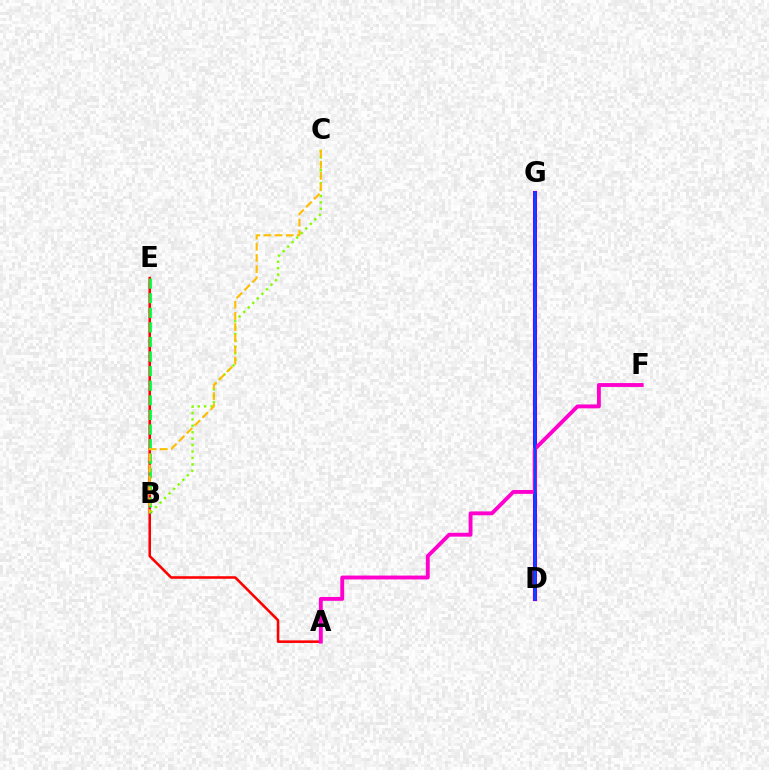{('A', 'E'): [{'color': '#ff0000', 'line_style': 'solid', 'thickness': 1.85}], ('D', 'G'): [{'color': '#00fff6', 'line_style': 'dashed', 'thickness': 1.65}, {'color': '#7200ff', 'line_style': 'solid', 'thickness': 2.92}, {'color': '#004bff', 'line_style': 'solid', 'thickness': 1.59}], ('B', 'C'): [{'color': '#84ff00', 'line_style': 'dotted', 'thickness': 1.75}, {'color': '#ffbd00', 'line_style': 'dashed', 'thickness': 1.51}], ('B', 'E'): [{'color': '#00ff39', 'line_style': 'dashed', 'thickness': 1.98}], ('A', 'F'): [{'color': '#ff00cf', 'line_style': 'solid', 'thickness': 2.79}]}